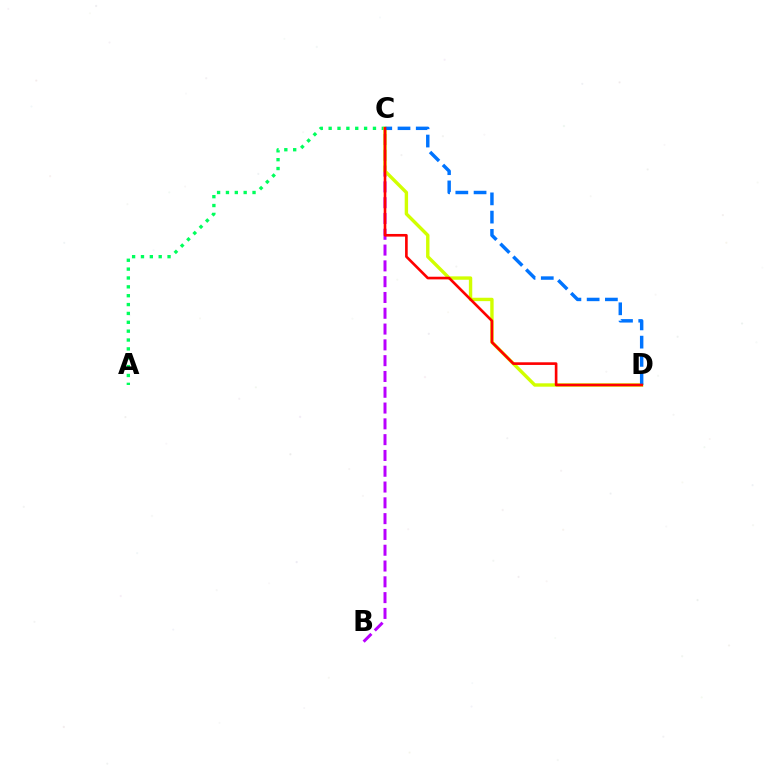{('B', 'C'): [{'color': '#b900ff', 'line_style': 'dashed', 'thickness': 2.15}], ('A', 'C'): [{'color': '#00ff5c', 'line_style': 'dotted', 'thickness': 2.41}], ('C', 'D'): [{'color': '#d1ff00', 'line_style': 'solid', 'thickness': 2.44}, {'color': '#0074ff', 'line_style': 'dashed', 'thickness': 2.48}, {'color': '#ff0000', 'line_style': 'solid', 'thickness': 1.9}]}